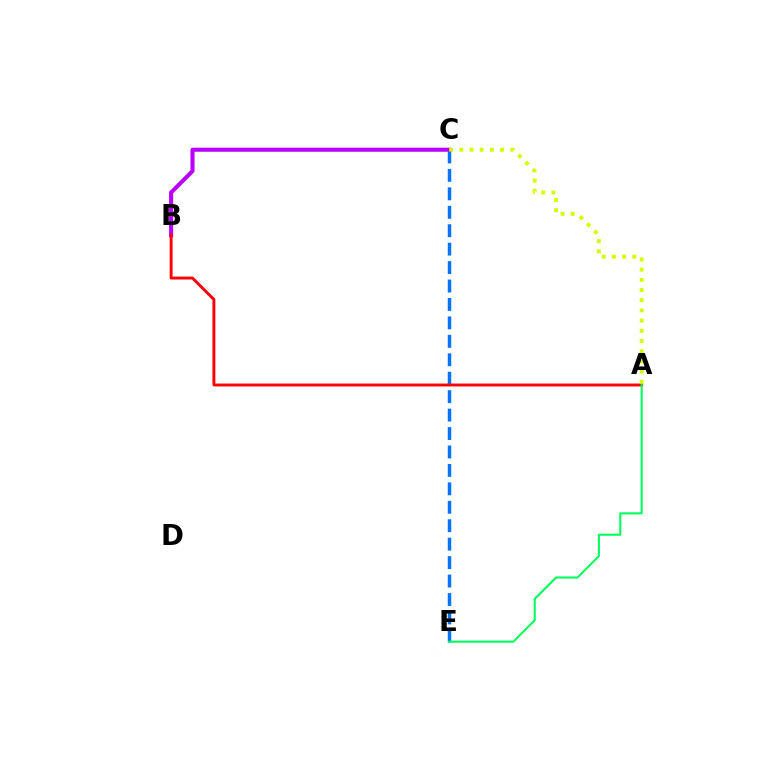{('C', 'E'): [{'color': '#0074ff', 'line_style': 'dashed', 'thickness': 2.51}], ('B', 'C'): [{'color': '#b900ff', 'line_style': 'solid', 'thickness': 2.93}], ('A', 'B'): [{'color': '#ff0000', 'line_style': 'solid', 'thickness': 2.09}], ('A', 'C'): [{'color': '#d1ff00', 'line_style': 'dotted', 'thickness': 2.77}], ('A', 'E'): [{'color': '#00ff5c', 'line_style': 'solid', 'thickness': 1.5}]}